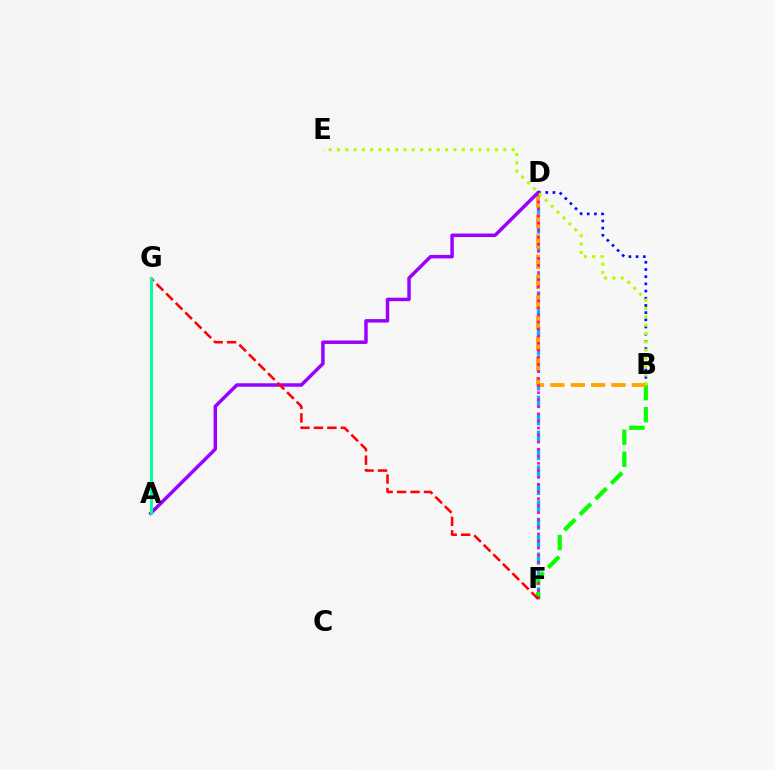{('D', 'F'): [{'color': '#00b5ff', 'line_style': 'dashed', 'thickness': 2.37}, {'color': '#ff00bd', 'line_style': 'dotted', 'thickness': 1.92}], ('B', 'F'): [{'color': '#08ff00', 'line_style': 'dashed', 'thickness': 2.99}], ('B', 'D'): [{'color': '#ffa500', 'line_style': 'dashed', 'thickness': 2.77}, {'color': '#0010ff', 'line_style': 'dotted', 'thickness': 1.95}], ('A', 'D'): [{'color': '#9b00ff', 'line_style': 'solid', 'thickness': 2.5}], ('F', 'G'): [{'color': '#ff0000', 'line_style': 'dashed', 'thickness': 1.83}], ('B', 'E'): [{'color': '#b3ff00', 'line_style': 'dotted', 'thickness': 2.26}], ('A', 'G'): [{'color': '#00ff9d', 'line_style': 'solid', 'thickness': 2.1}]}